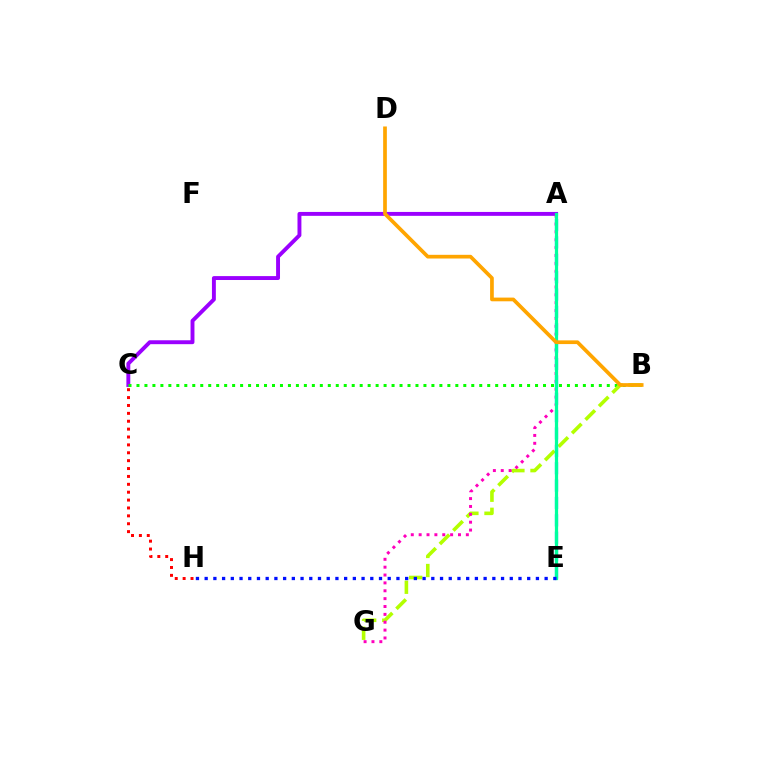{('A', 'C'): [{'color': '#9b00ff', 'line_style': 'solid', 'thickness': 2.81}], ('B', 'C'): [{'color': '#08ff00', 'line_style': 'dotted', 'thickness': 2.17}], ('B', 'G'): [{'color': '#b3ff00', 'line_style': 'dashed', 'thickness': 2.59}], ('A', 'G'): [{'color': '#ff00bd', 'line_style': 'dotted', 'thickness': 2.14}], ('A', 'E'): [{'color': '#00b5ff', 'line_style': 'dashed', 'thickness': 2.36}, {'color': '#00ff9d', 'line_style': 'solid', 'thickness': 2.33}], ('B', 'D'): [{'color': '#ffa500', 'line_style': 'solid', 'thickness': 2.67}], ('E', 'H'): [{'color': '#0010ff', 'line_style': 'dotted', 'thickness': 2.37}], ('C', 'H'): [{'color': '#ff0000', 'line_style': 'dotted', 'thickness': 2.14}]}